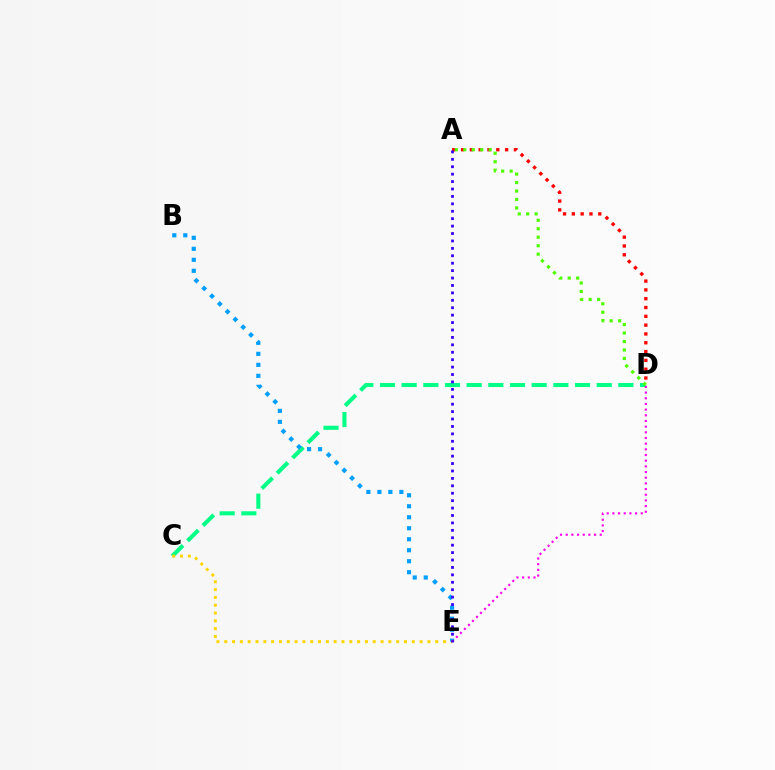{('C', 'D'): [{'color': '#00ff86', 'line_style': 'dashed', 'thickness': 2.94}], ('B', 'E'): [{'color': '#009eff', 'line_style': 'dotted', 'thickness': 2.99}], ('A', 'D'): [{'color': '#ff0000', 'line_style': 'dotted', 'thickness': 2.39}, {'color': '#4fff00', 'line_style': 'dotted', 'thickness': 2.3}], ('C', 'E'): [{'color': '#ffd500', 'line_style': 'dotted', 'thickness': 2.12}], ('D', 'E'): [{'color': '#ff00ed', 'line_style': 'dotted', 'thickness': 1.54}], ('A', 'E'): [{'color': '#3700ff', 'line_style': 'dotted', 'thickness': 2.02}]}